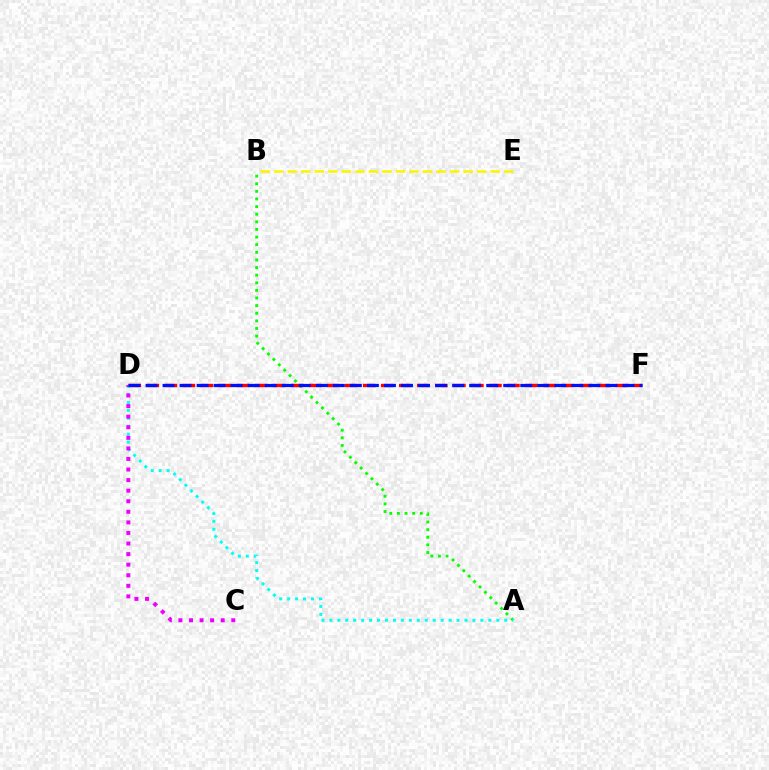{('D', 'F'): [{'color': '#ff0000', 'line_style': 'dashed', 'thickness': 2.45}, {'color': '#0010ff', 'line_style': 'dashed', 'thickness': 2.31}], ('A', 'B'): [{'color': '#08ff00', 'line_style': 'dotted', 'thickness': 2.07}], ('A', 'D'): [{'color': '#00fff6', 'line_style': 'dotted', 'thickness': 2.16}], ('B', 'E'): [{'color': '#fcf500', 'line_style': 'dashed', 'thickness': 1.84}], ('C', 'D'): [{'color': '#ee00ff', 'line_style': 'dotted', 'thickness': 2.87}]}